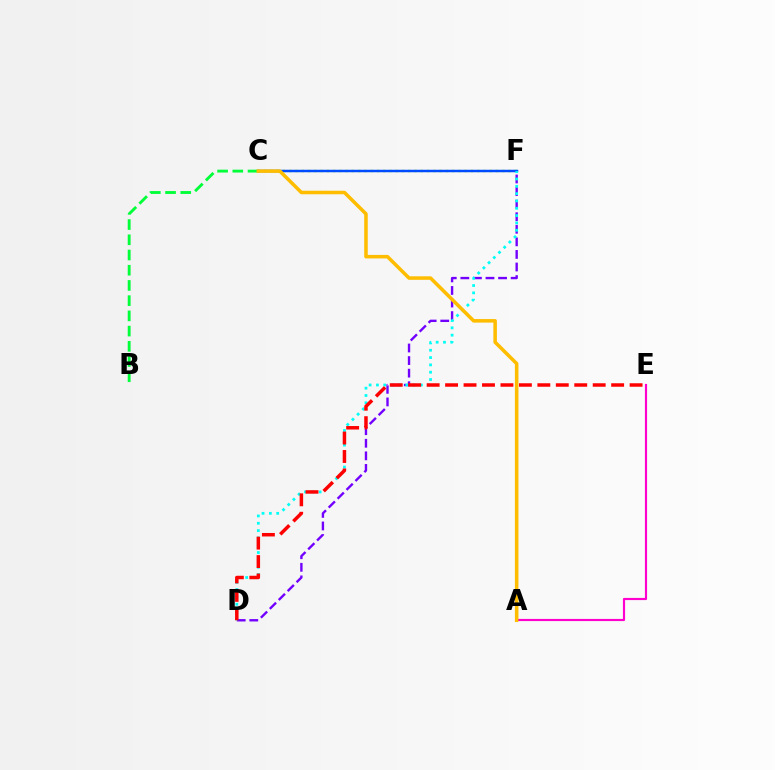{('C', 'F'): [{'color': '#84ff00', 'line_style': 'dotted', 'thickness': 1.7}, {'color': '#004bff', 'line_style': 'solid', 'thickness': 1.79}], ('A', 'E'): [{'color': '#ff00cf', 'line_style': 'solid', 'thickness': 1.56}], ('B', 'C'): [{'color': '#00ff39', 'line_style': 'dashed', 'thickness': 2.07}], ('D', 'F'): [{'color': '#7200ff', 'line_style': 'dashed', 'thickness': 1.71}, {'color': '#00fff6', 'line_style': 'dotted', 'thickness': 1.99}], ('D', 'E'): [{'color': '#ff0000', 'line_style': 'dashed', 'thickness': 2.51}], ('A', 'C'): [{'color': '#ffbd00', 'line_style': 'solid', 'thickness': 2.55}]}